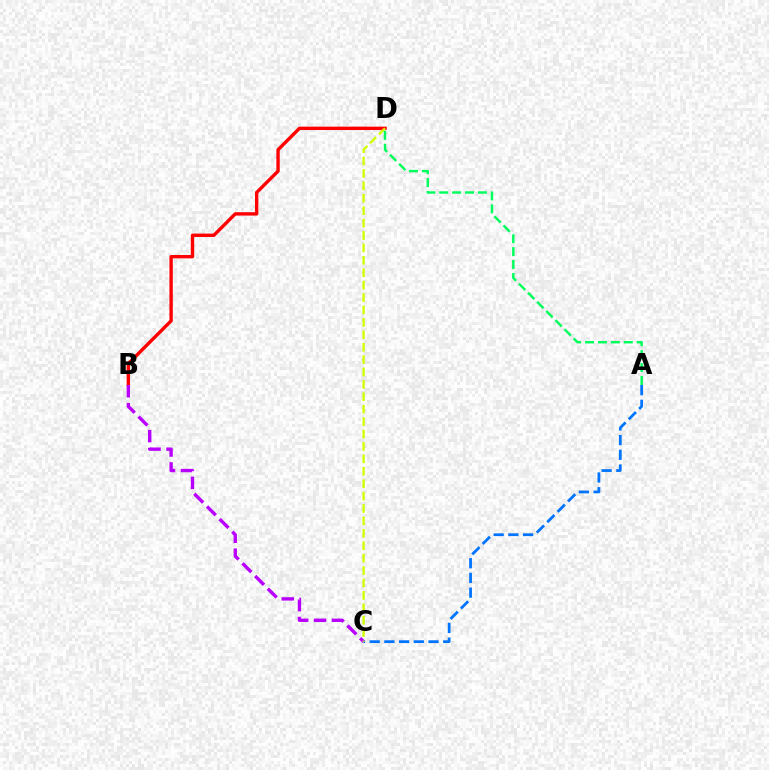{('A', 'C'): [{'color': '#0074ff', 'line_style': 'dashed', 'thickness': 2.0}], ('B', 'D'): [{'color': '#ff0000', 'line_style': 'solid', 'thickness': 2.43}], ('B', 'C'): [{'color': '#b900ff', 'line_style': 'dashed', 'thickness': 2.43}], ('C', 'D'): [{'color': '#d1ff00', 'line_style': 'dashed', 'thickness': 1.69}], ('A', 'D'): [{'color': '#00ff5c', 'line_style': 'dashed', 'thickness': 1.75}]}